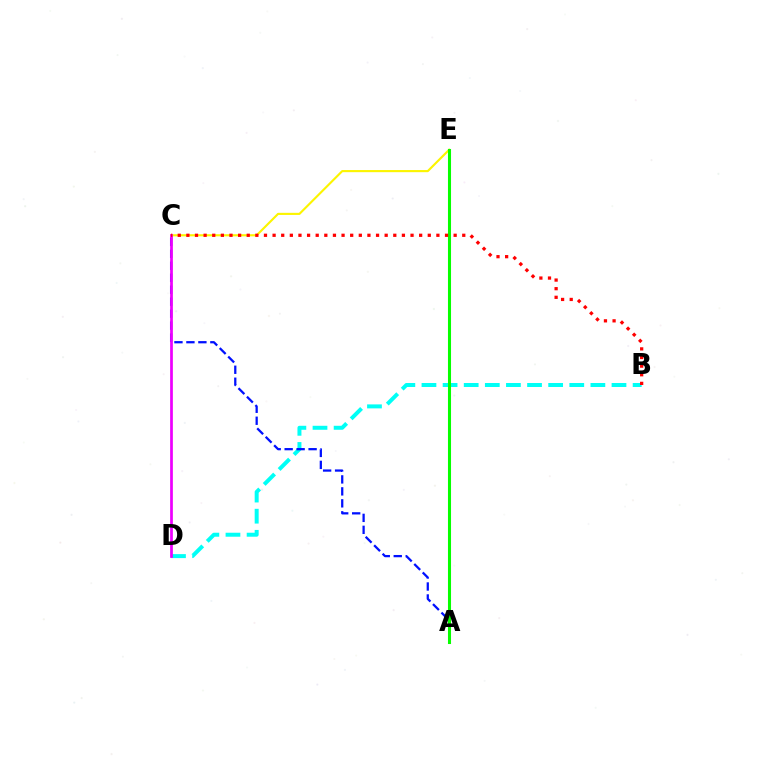{('B', 'D'): [{'color': '#00fff6', 'line_style': 'dashed', 'thickness': 2.87}], ('C', 'E'): [{'color': '#fcf500', 'line_style': 'solid', 'thickness': 1.53}], ('A', 'C'): [{'color': '#0010ff', 'line_style': 'dashed', 'thickness': 1.63}], ('A', 'E'): [{'color': '#08ff00', 'line_style': 'solid', 'thickness': 2.21}], ('C', 'D'): [{'color': '#ee00ff', 'line_style': 'solid', 'thickness': 1.96}], ('B', 'C'): [{'color': '#ff0000', 'line_style': 'dotted', 'thickness': 2.34}]}